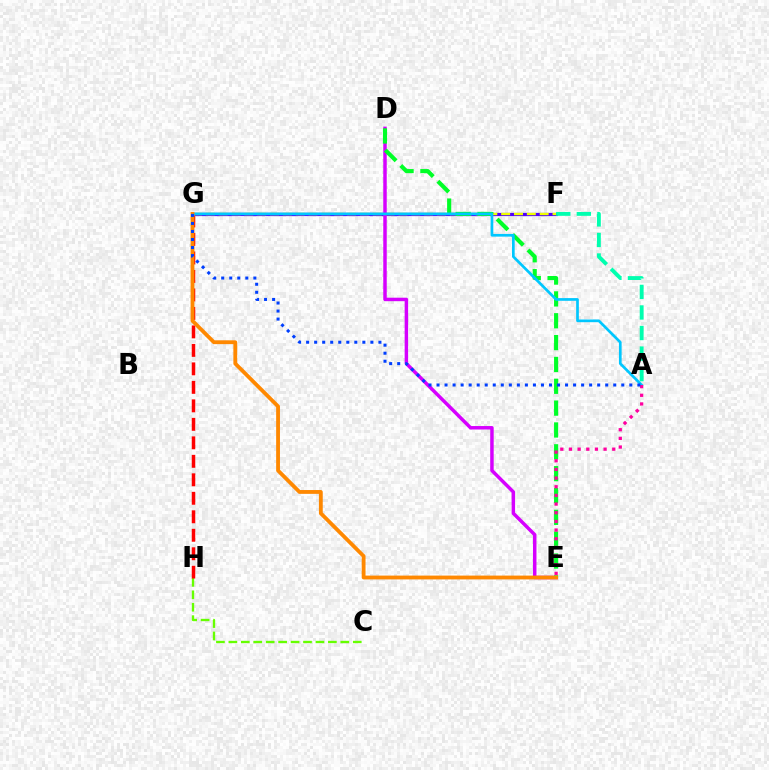{('C', 'H'): [{'color': '#66ff00', 'line_style': 'dashed', 'thickness': 1.69}], ('G', 'H'): [{'color': '#ff0000', 'line_style': 'dashed', 'thickness': 2.51}], ('F', 'G'): [{'color': '#4f00ff', 'line_style': 'solid', 'thickness': 2.31}, {'color': '#eeff00', 'line_style': 'dashed', 'thickness': 1.74}], ('D', 'E'): [{'color': '#d600ff', 'line_style': 'solid', 'thickness': 2.5}, {'color': '#00ff27', 'line_style': 'dashed', 'thickness': 2.97}], ('A', 'F'): [{'color': '#00ffaf', 'line_style': 'dashed', 'thickness': 2.79}], ('A', 'G'): [{'color': '#00c7ff', 'line_style': 'solid', 'thickness': 1.94}, {'color': '#003fff', 'line_style': 'dotted', 'thickness': 2.18}], ('A', 'E'): [{'color': '#ff00a0', 'line_style': 'dotted', 'thickness': 2.35}], ('E', 'G'): [{'color': '#ff8800', 'line_style': 'solid', 'thickness': 2.75}]}